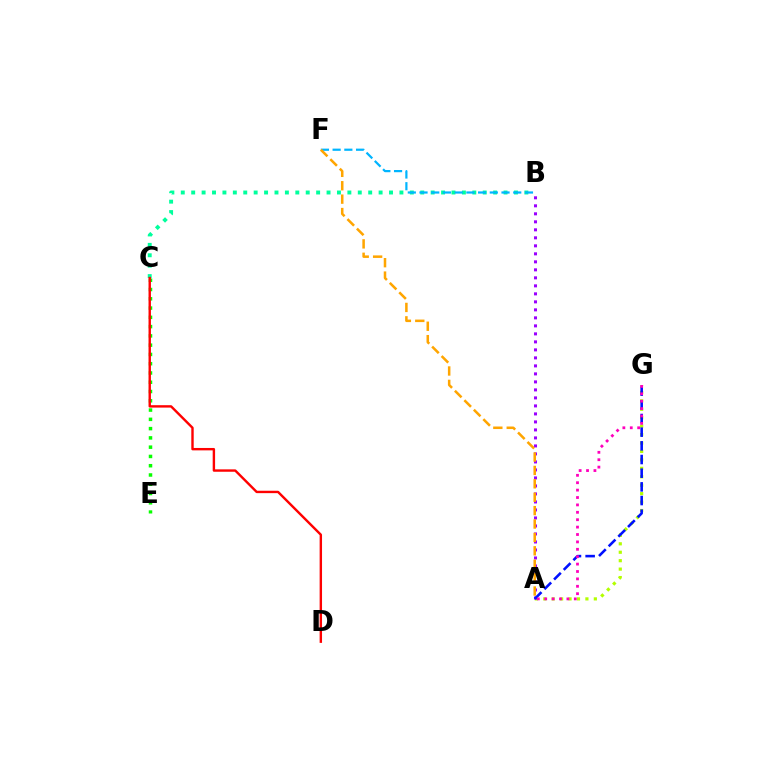{('B', 'C'): [{'color': '#00ff9d', 'line_style': 'dotted', 'thickness': 2.83}], ('A', 'G'): [{'color': '#b3ff00', 'line_style': 'dotted', 'thickness': 2.29}, {'color': '#0010ff', 'line_style': 'dashed', 'thickness': 1.86}, {'color': '#ff00bd', 'line_style': 'dotted', 'thickness': 2.01}], ('A', 'B'): [{'color': '#9b00ff', 'line_style': 'dotted', 'thickness': 2.17}], ('C', 'E'): [{'color': '#08ff00', 'line_style': 'dotted', 'thickness': 2.52}], ('B', 'F'): [{'color': '#00b5ff', 'line_style': 'dashed', 'thickness': 1.59}], ('C', 'D'): [{'color': '#ff0000', 'line_style': 'solid', 'thickness': 1.73}], ('A', 'F'): [{'color': '#ffa500', 'line_style': 'dashed', 'thickness': 1.82}]}